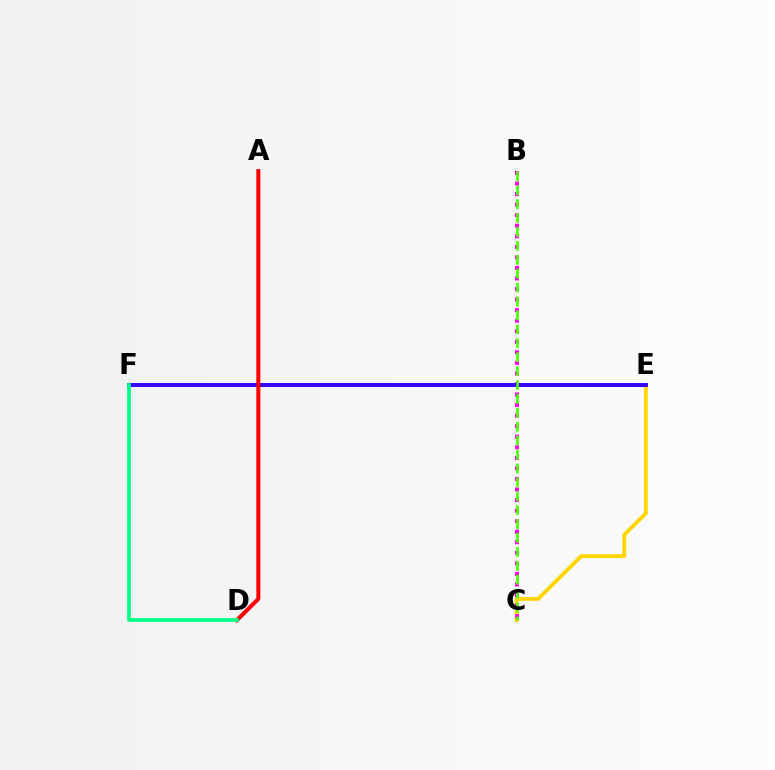{('E', 'F'): [{'color': '#009eff', 'line_style': 'solid', 'thickness': 2.72}, {'color': '#3700ff', 'line_style': 'solid', 'thickness': 2.8}], ('C', 'E'): [{'color': '#ffd500', 'line_style': 'solid', 'thickness': 2.76}], ('B', 'C'): [{'color': '#ff00ed', 'line_style': 'dotted', 'thickness': 2.87}, {'color': '#4fff00', 'line_style': 'dashed', 'thickness': 1.89}], ('A', 'D'): [{'color': '#ff0000', 'line_style': 'solid', 'thickness': 2.89}], ('D', 'F'): [{'color': '#00ff86', 'line_style': 'solid', 'thickness': 2.68}]}